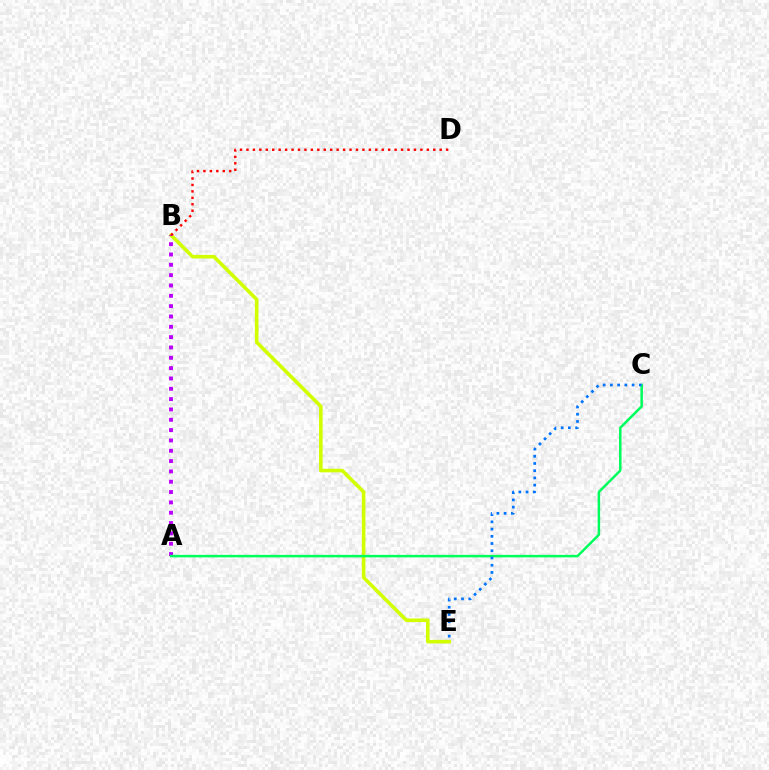{('B', 'E'): [{'color': '#d1ff00', 'line_style': 'solid', 'thickness': 2.59}], ('A', 'B'): [{'color': '#b900ff', 'line_style': 'dotted', 'thickness': 2.81}], ('A', 'C'): [{'color': '#00ff5c', 'line_style': 'solid', 'thickness': 1.81}], ('C', 'E'): [{'color': '#0074ff', 'line_style': 'dotted', 'thickness': 1.96}], ('B', 'D'): [{'color': '#ff0000', 'line_style': 'dotted', 'thickness': 1.75}]}